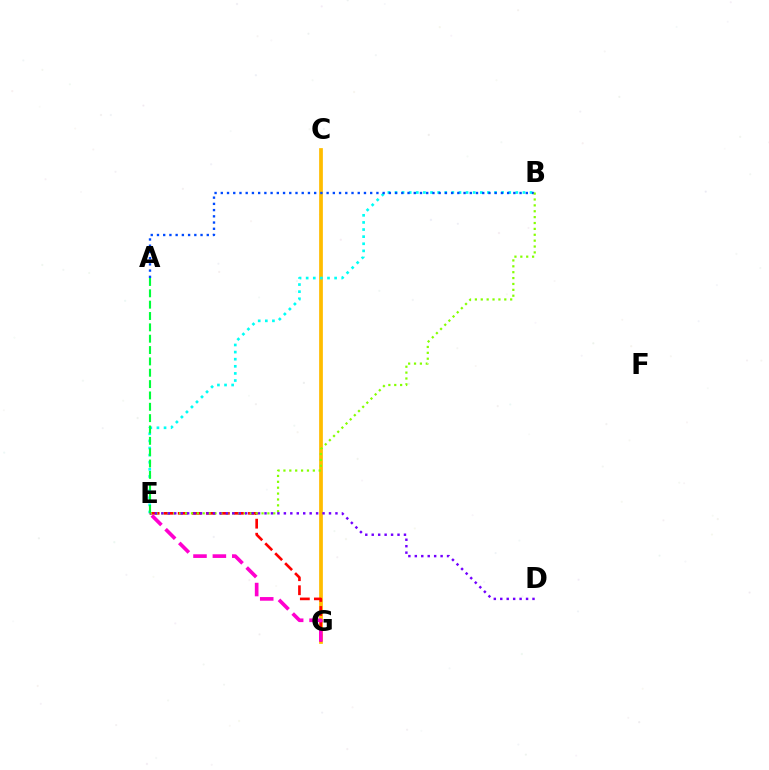{('C', 'G'): [{'color': '#ffbd00', 'line_style': 'solid', 'thickness': 2.69}], ('B', 'E'): [{'color': '#00fff6', 'line_style': 'dotted', 'thickness': 1.93}, {'color': '#84ff00', 'line_style': 'dotted', 'thickness': 1.6}], ('A', 'B'): [{'color': '#004bff', 'line_style': 'dotted', 'thickness': 1.69}], ('E', 'G'): [{'color': '#ff0000', 'line_style': 'dashed', 'thickness': 1.91}, {'color': '#ff00cf', 'line_style': 'dashed', 'thickness': 2.64}], ('D', 'E'): [{'color': '#7200ff', 'line_style': 'dotted', 'thickness': 1.75}], ('A', 'E'): [{'color': '#00ff39', 'line_style': 'dashed', 'thickness': 1.54}]}